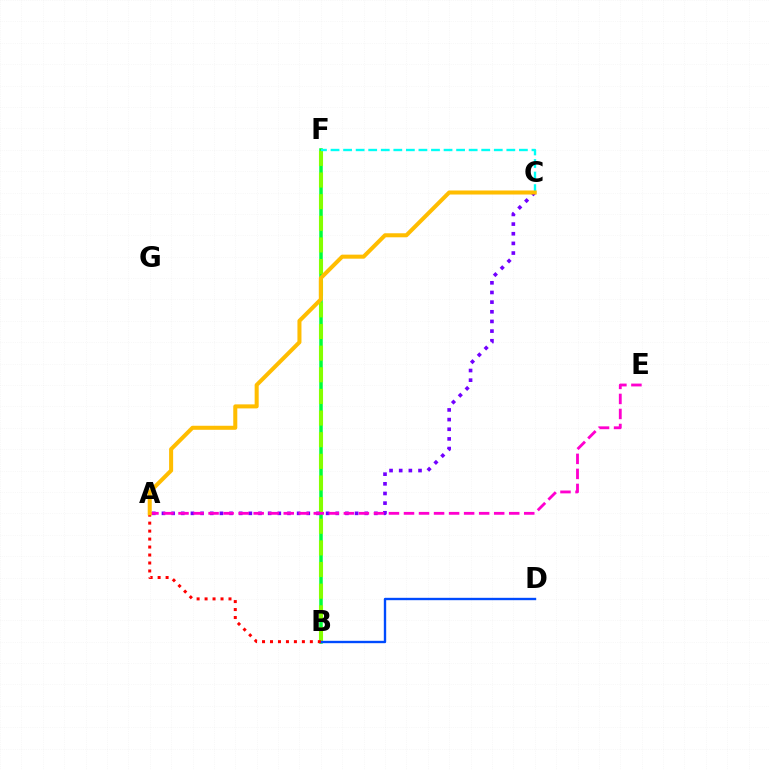{('B', 'F'): [{'color': '#00ff39', 'line_style': 'solid', 'thickness': 2.54}, {'color': '#84ff00', 'line_style': 'dashed', 'thickness': 2.94}], ('B', 'D'): [{'color': '#004bff', 'line_style': 'solid', 'thickness': 1.7}], ('A', 'C'): [{'color': '#7200ff', 'line_style': 'dotted', 'thickness': 2.62}, {'color': '#ffbd00', 'line_style': 'solid', 'thickness': 2.9}], ('A', 'E'): [{'color': '#ff00cf', 'line_style': 'dashed', 'thickness': 2.04}], ('C', 'F'): [{'color': '#00fff6', 'line_style': 'dashed', 'thickness': 1.71}], ('A', 'B'): [{'color': '#ff0000', 'line_style': 'dotted', 'thickness': 2.17}]}